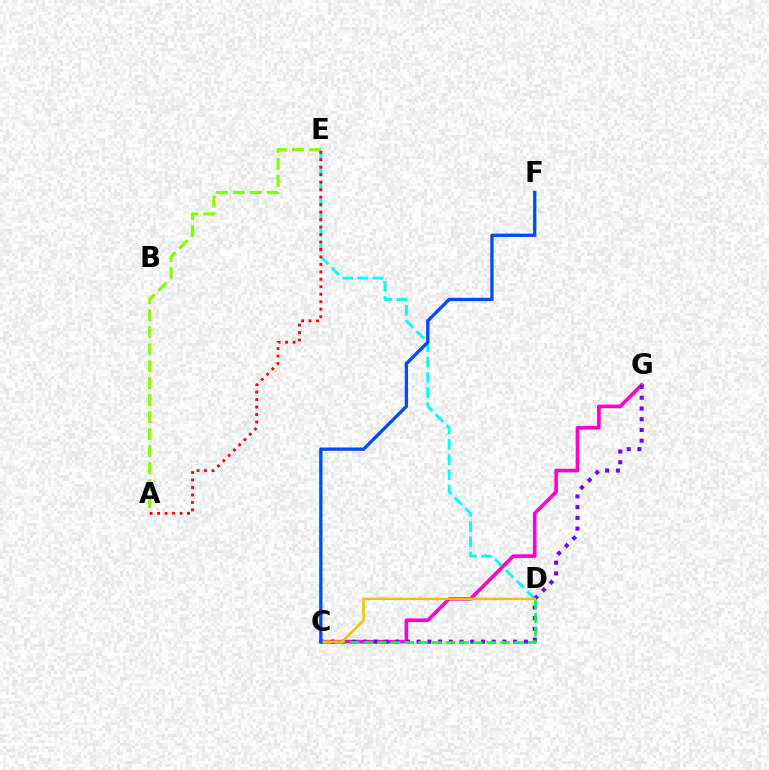{('D', 'E'): [{'color': '#00fff6', 'line_style': 'dashed', 'thickness': 2.06}], ('C', 'G'): [{'color': '#ff00cf', 'line_style': 'solid', 'thickness': 2.6}, {'color': '#7200ff', 'line_style': 'dotted', 'thickness': 2.92}], ('C', 'D'): [{'color': '#00ff39', 'line_style': 'dashed', 'thickness': 1.86}, {'color': '#ffbd00', 'line_style': 'solid', 'thickness': 1.76}], ('A', 'E'): [{'color': '#84ff00', 'line_style': 'dashed', 'thickness': 2.31}, {'color': '#ff0000', 'line_style': 'dotted', 'thickness': 2.03}], ('C', 'F'): [{'color': '#004bff', 'line_style': 'solid', 'thickness': 2.39}]}